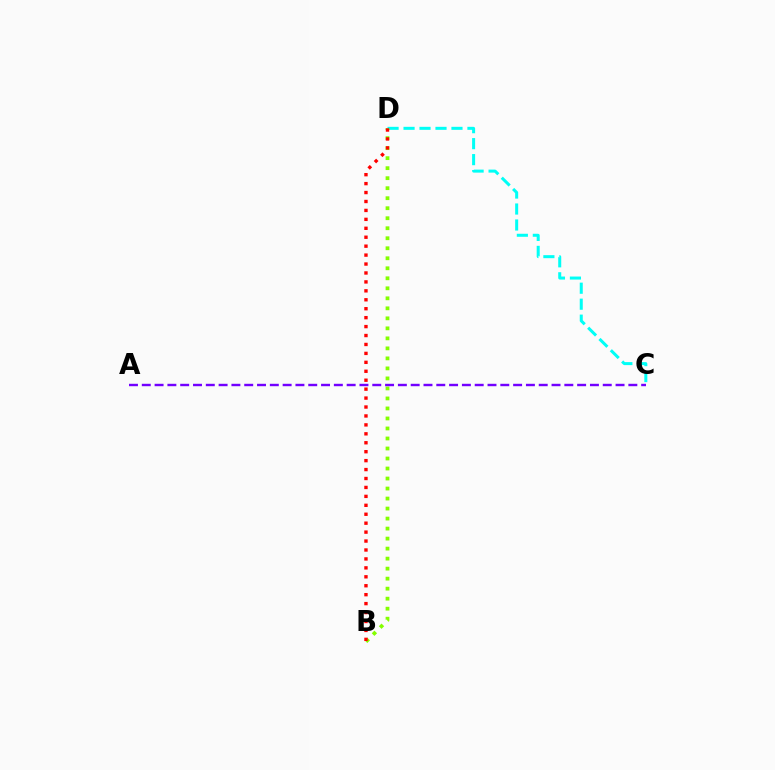{('C', 'D'): [{'color': '#00fff6', 'line_style': 'dashed', 'thickness': 2.17}], ('B', 'D'): [{'color': '#84ff00', 'line_style': 'dotted', 'thickness': 2.72}, {'color': '#ff0000', 'line_style': 'dotted', 'thickness': 2.43}], ('A', 'C'): [{'color': '#7200ff', 'line_style': 'dashed', 'thickness': 1.74}]}